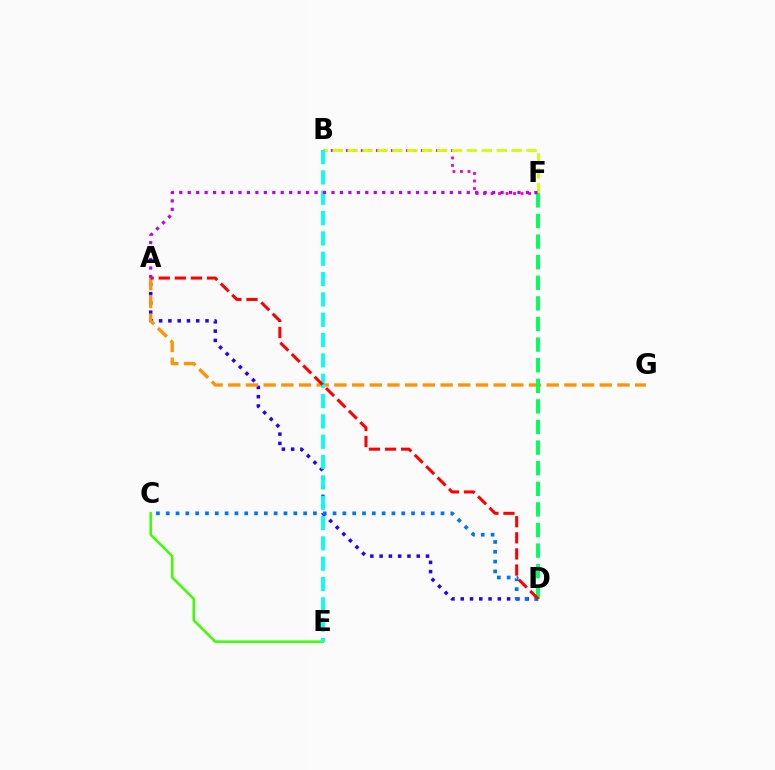{('B', 'F'): [{'color': '#ff00ac', 'line_style': 'dotted', 'thickness': 2.04}, {'color': '#d1ff00', 'line_style': 'dashed', 'thickness': 2.03}], ('A', 'D'): [{'color': '#2500ff', 'line_style': 'dotted', 'thickness': 2.52}, {'color': '#ff0000', 'line_style': 'dashed', 'thickness': 2.19}], ('C', 'D'): [{'color': '#0074ff', 'line_style': 'dotted', 'thickness': 2.67}], ('A', 'G'): [{'color': '#ff9400', 'line_style': 'dashed', 'thickness': 2.4}], ('D', 'F'): [{'color': '#00ff5c', 'line_style': 'dashed', 'thickness': 2.8}], ('C', 'E'): [{'color': '#3dff00', 'line_style': 'solid', 'thickness': 1.81}], ('B', 'E'): [{'color': '#00fff6', 'line_style': 'dashed', 'thickness': 2.76}], ('A', 'F'): [{'color': '#b900ff', 'line_style': 'dotted', 'thickness': 2.3}]}